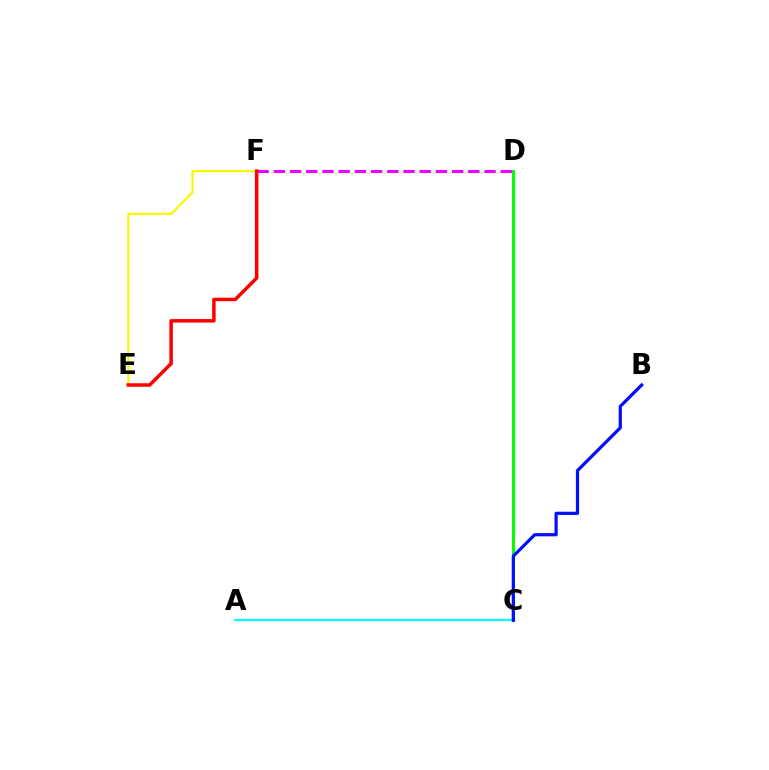{('C', 'D'): [{'color': '#08ff00', 'line_style': 'solid', 'thickness': 2.2}], ('D', 'F'): [{'color': '#ee00ff', 'line_style': 'dashed', 'thickness': 2.2}], ('E', 'F'): [{'color': '#fcf500', 'line_style': 'solid', 'thickness': 1.56}, {'color': '#ff0000', 'line_style': 'solid', 'thickness': 2.52}], ('A', 'C'): [{'color': '#00fff6', 'line_style': 'solid', 'thickness': 1.51}], ('B', 'C'): [{'color': '#0010ff', 'line_style': 'solid', 'thickness': 2.32}]}